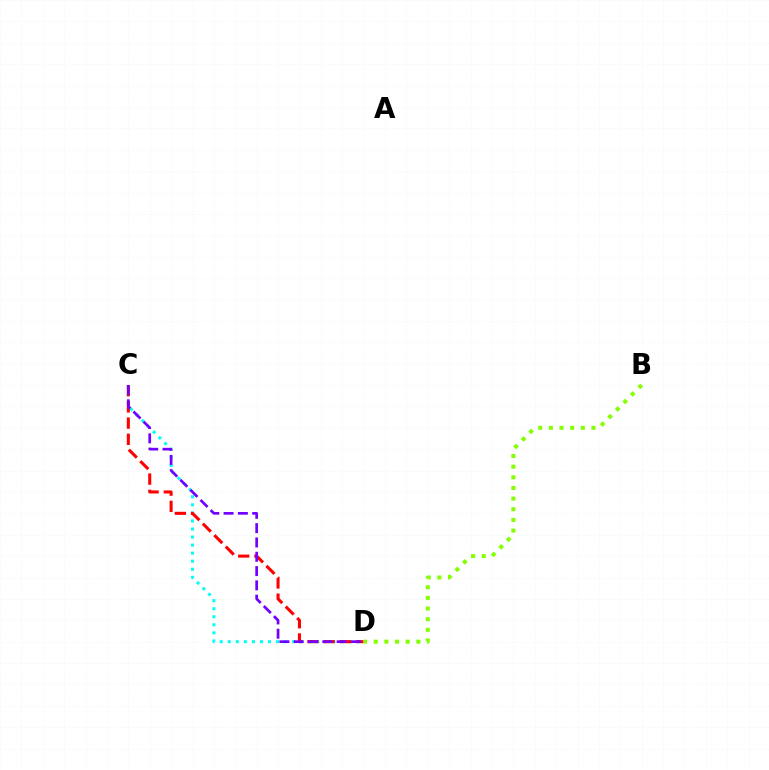{('C', 'D'): [{'color': '#00fff6', 'line_style': 'dotted', 'thickness': 2.19}, {'color': '#ff0000', 'line_style': 'dashed', 'thickness': 2.2}, {'color': '#7200ff', 'line_style': 'dashed', 'thickness': 1.94}], ('B', 'D'): [{'color': '#84ff00', 'line_style': 'dotted', 'thickness': 2.89}]}